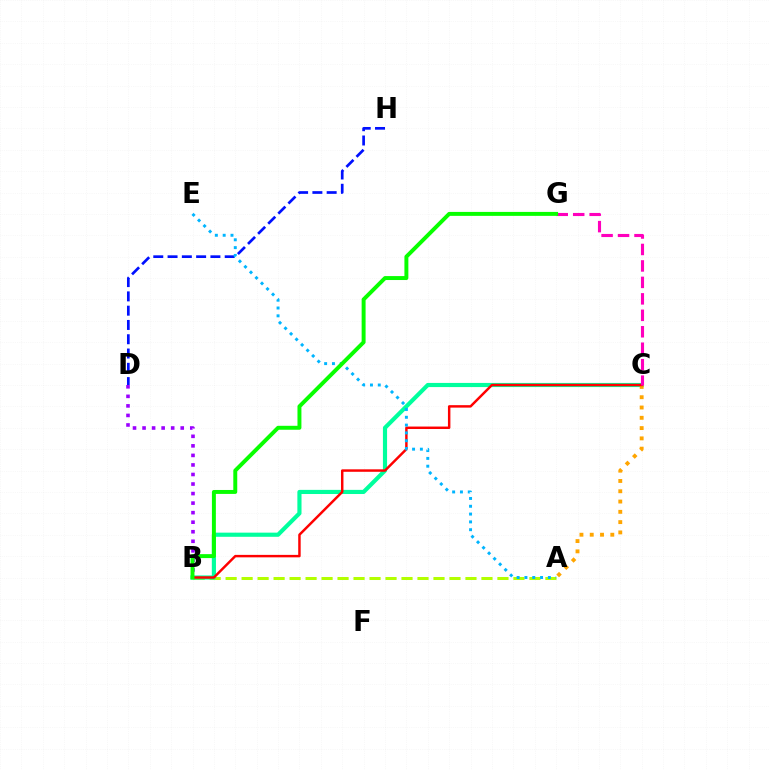{('B', 'D'): [{'color': '#9b00ff', 'line_style': 'dotted', 'thickness': 2.59}], ('A', 'B'): [{'color': '#b3ff00', 'line_style': 'dashed', 'thickness': 2.17}], ('B', 'C'): [{'color': '#00ff9d', 'line_style': 'solid', 'thickness': 2.98}, {'color': '#ff0000', 'line_style': 'solid', 'thickness': 1.77}], ('D', 'H'): [{'color': '#0010ff', 'line_style': 'dashed', 'thickness': 1.94}], ('A', 'C'): [{'color': '#ffa500', 'line_style': 'dotted', 'thickness': 2.8}], ('C', 'G'): [{'color': '#ff00bd', 'line_style': 'dashed', 'thickness': 2.24}], ('A', 'E'): [{'color': '#00b5ff', 'line_style': 'dotted', 'thickness': 2.12}], ('B', 'G'): [{'color': '#08ff00', 'line_style': 'solid', 'thickness': 2.84}]}